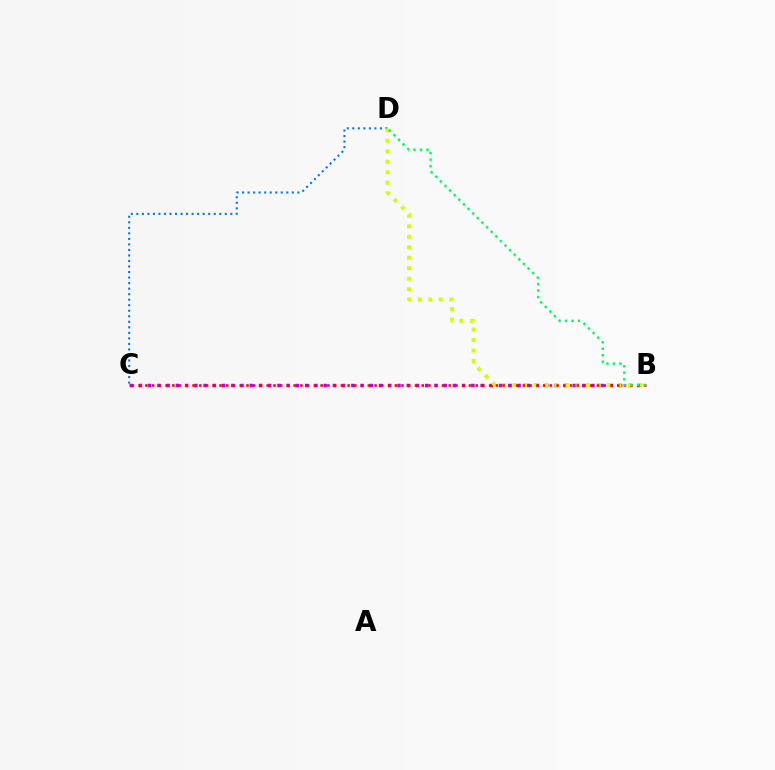{('C', 'D'): [{'color': '#0074ff', 'line_style': 'dotted', 'thickness': 1.5}], ('B', 'C'): [{'color': '#b900ff', 'line_style': 'dotted', 'thickness': 2.51}, {'color': '#ff0000', 'line_style': 'dotted', 'thickness': 1.83}], ('B', 'D'): [{'color': '#d1ff00', 'line_style': 'dotted', 'thickness': 2.85}, {'color': '#00ff5c', 'line_style': 'dotted', 'thickness': 1.77}]}